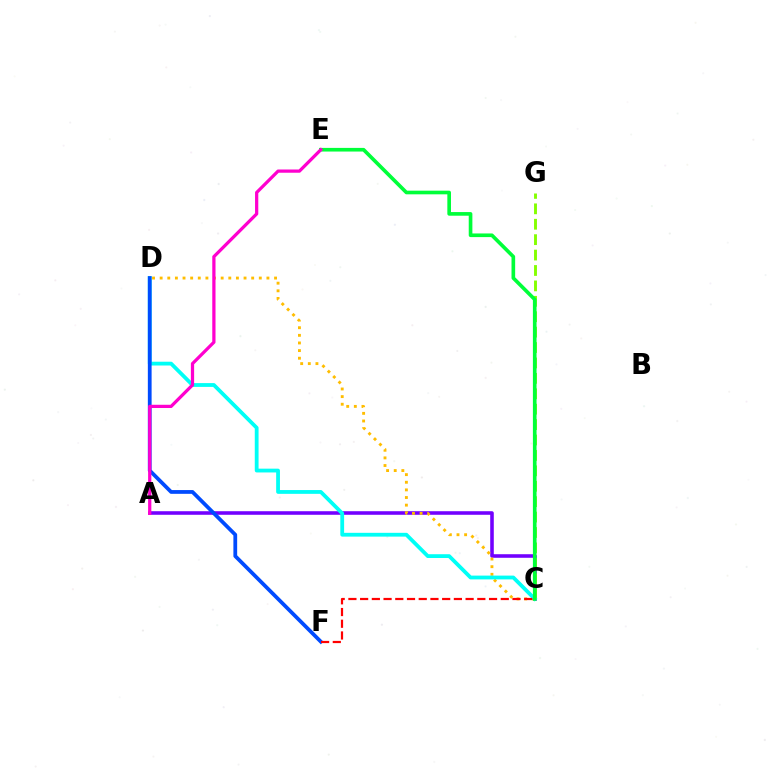{('A', 'C'): [{'color': '#7200ff', 'line_style': 'solid', 'thickness': 2.57}], ('C', 'G'): [{'color': '#84ff00', 'line_style': 'dashed', 'thickness': 2.09}], ('C', 'D'): [{'color': '#ffbd00', 'line_style': 'dotted', 'thickness': 2.07}, {'color': '#00fff6', 'line_style': 'solid', 'thickness': 2.73}], ('D', 'F'): [{'color': '#004bff', 'line_style': 'solid', 'thickness': 2.71}], ('C', 'E'): [{'color': '#00ff39', 'line_style': 'solid', 'thickness': 2.63}], ('C', 'F'): [{'color': '#ff0000', 'line_style': 'dashed', 'thickness': 1.59}], ('A', 'E'): [{'color': '#ff00cf', 'line_style': 'solid', 'thickness': 2.33}]}